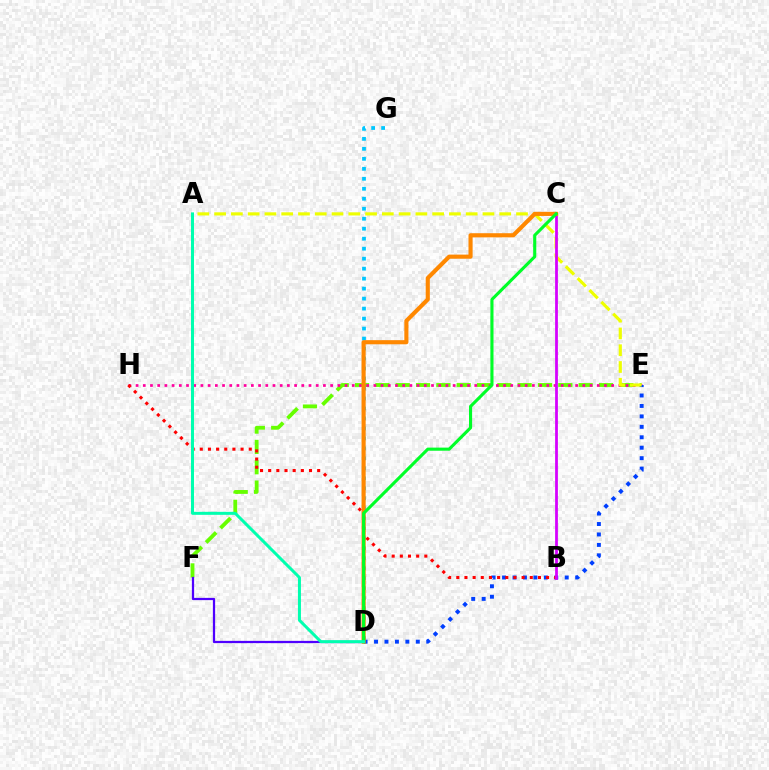{('E', 'F'): [{'color': '#66ff00', 'line_style': 'dashed', 'thickness': 2.76}], ('E', 'H'): [{'color': '#ff00a0', 'line_style': 'dotted', 'thickness': 1.96}], ('D', 'E'): [{'color': '#003fff', 'line_style': 'dotted', 'thickness': 2.84}], ('D', 'F'): [{'color': '#4f00ff', 'line_style': 'solid', 'thickness': 1.62}], ('A', 'E'): [{'color': '#eeff00', 'line_style': 'dashed', 'thickness': 2.28}], ('D', 'G'): [{'color': '#00c7ff', 'line_style': 'dotted', 'thickness': 2.71}], ('B', 'H'): [{'color': '#ff0000', 'line_style': 'dotted', 'thickness': 2.22}], ('B', 'C'): [{'color': '#d600ff', 'line_style': 'solid', 'thickness': 1.99}], ('C', 'D'): [{'color': '#ff8800', 'line_style': 'solid', 'thickness': 2.97}, {'color': '#00ff27', 'line_style': 'solid', 'thickness': 2.24}], ('A', 'D'): [{'color': '#00ffaf', 'line_style': 'solid', 'thickness': 2.16}]}